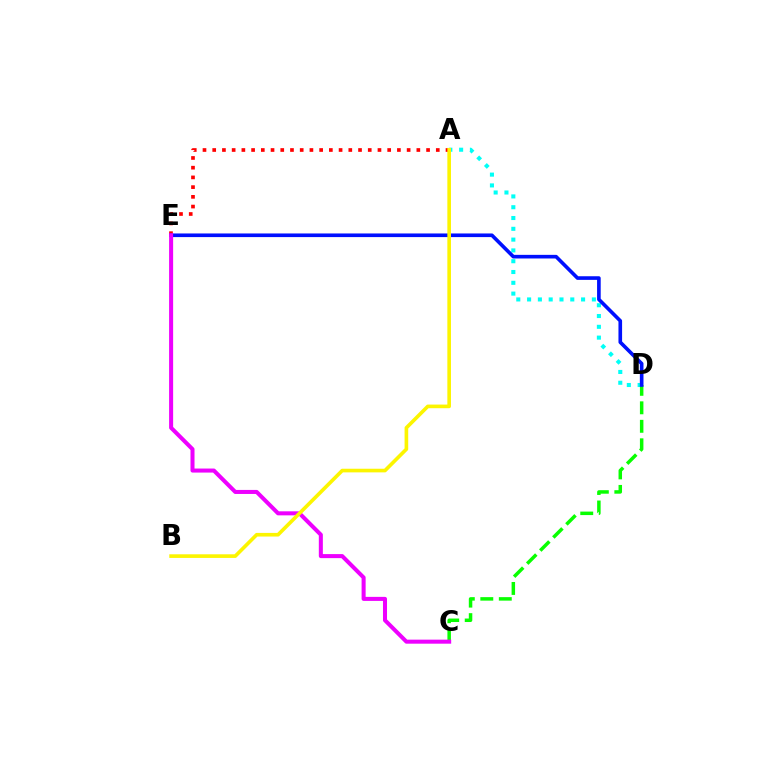{('A', 'D'): [{'color': '#00fff6', 'line_style': 'dotted', 'thickness': 2.93}], ('A', 'E'): [{'color': '#ff0000', 'line_style': 'dotted', 'thickness': 2.64}], ('C', 'D'): [{'color': '#08ff00', 'line_style': 'dashed', 'thickness': 2.51}], ('D', 'E'): [{'color': '#0010ff', 'line_style': 'solid', 'thickness': 2.61}], ('C', 'E'): [{'color': '#ee00ff', 'line_style': 'solid', 'thickness': 2.91}], ('A', 'B'): [{'color': '#fcf500', 'line_style': 'solid', 'thickness': 2.62}]}